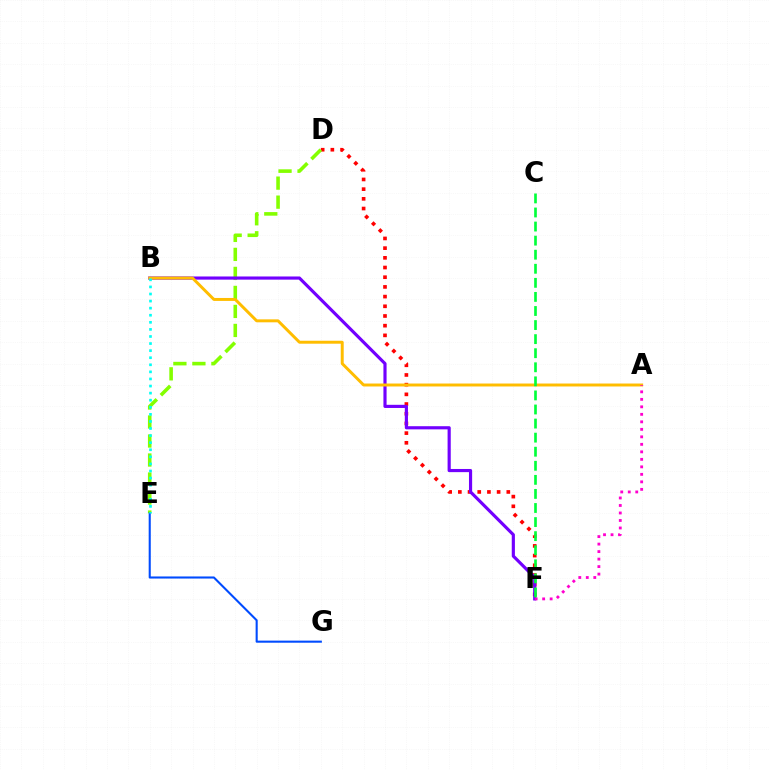{('D', 'F'): [{'color': '#ff0000', 'line_style': 'dotted', 'thickness': 2.63}], ('D', 'E'): [{'color': '#84ff00', 'line_style': 'dashed', 'thickness': 2.58}], ('B', 'F'): [{'color': '#7200ff', 'line_style': 'solid', 'thickness': 2.27}], ('A', 'B'): [{'color': '#ffbd00', 'line_style': 'solid', 'thickness': 2.13}], ('A', 'F'): [{'color': '#ff00cf', 'line_style': 'dotted', 'thickness': 2.04}], ('C', 'F'): [{'color': '#00ff39', 'line_style': 'dashed', 'thickness': 1.91}], ('E', 'G'): [{'color': '#004bff', 'line_style': 'solid', 'thickness': 1.5}], ('B', 'E'): [{'color': '#00fff6', 'line_style': 'dotted', 'thickness': 1.92}]}